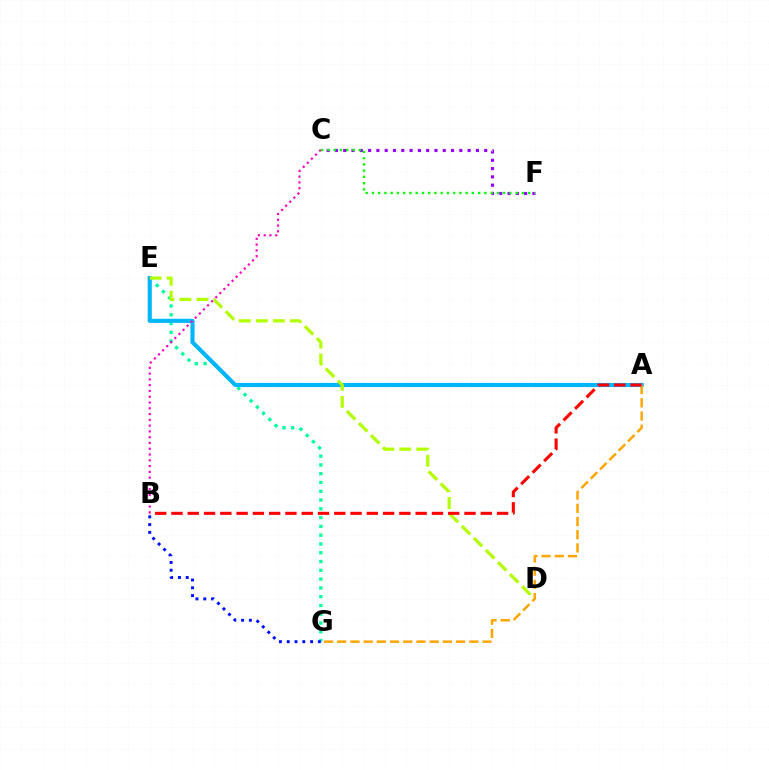{('C', 'F'): [{'color': '#9b00ff', 'line_style': 'dotted', 'thickness': 2.25}, {'color': '#08ff00', 'line_style': 'dotted', 'thickness': 1.7}], ('E', 'G'): [{'color': '#00ff9d', 'line_style': 'dotted', 'thickness': 2.39}], ('A', 'E'): [{'color': '#00b5ff', 'line_style': 'solid', 'thickness': 2.97}], ('D', 'E'): [{'color': '#b3ff00', 'line_style': 'dashed', 'thickness': 2.32}], ('A', 'G'): [{'color': '#ffa500', 'line_style': 'dashed', 'thickness': 1.79}], ('B', 'C'): [{'color': '#ff00bd', 'line_style': 'dotted', 'thickness': 1.57}], ('B', 'G'): [{'color': '#0010ff', 'line_style': 'dotted', 'thickness': 2.12}], ('A', 'B'): [{'color': '#ff0000', 'line_style': 'dashed', 'thickness': 2.21}]}